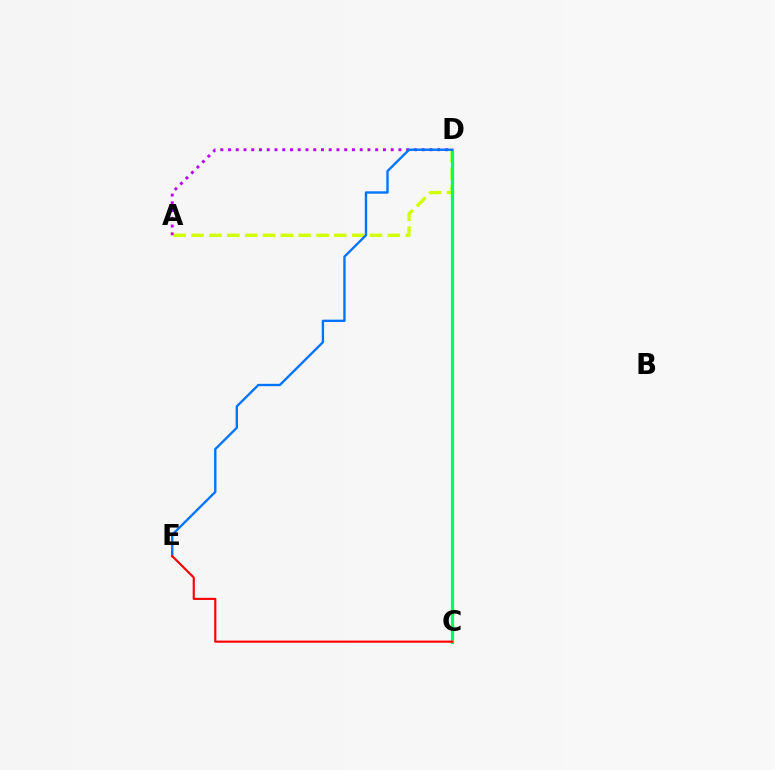{('A', 'D'): [{'color': '#d1ff00', 'line_style': 'dashed', 'thickness': 2.42}, {'color': '#b900ff', 'line_style': 'dotted', 'thickness': 2.11}], ('C', 'D'): [{'color': '#00ff5c', 'line_style': 'solid', 'thickness': 2.3}], ('D', 'E'): [{'color': '#0074ff', 'line_style': 'solid', 'thickness': 1.7}], ('C', 'E'): [{'color': '#ff0000', 'line_style': 'solid', 'thickness': 1.54}]}